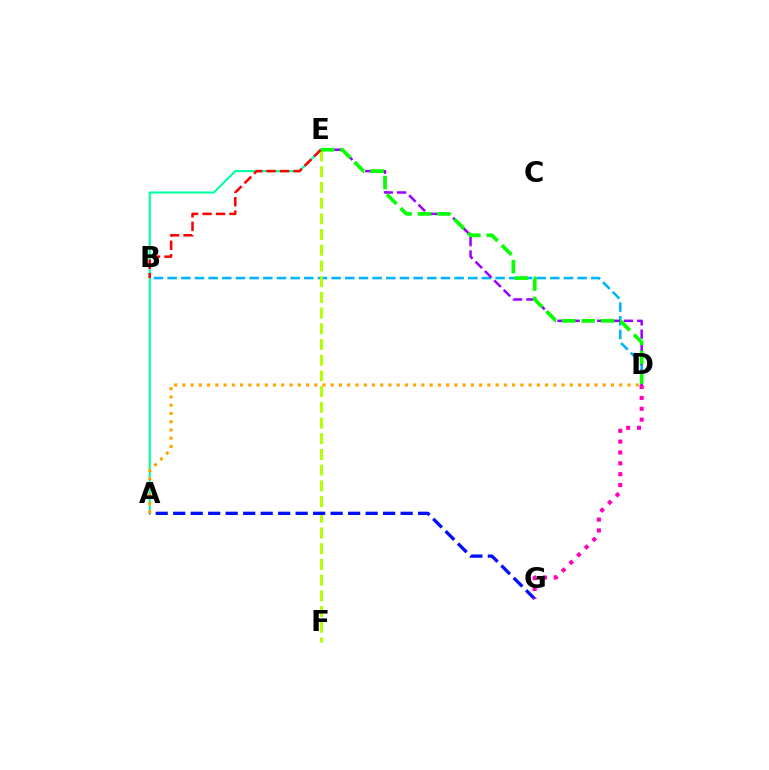{('B', 'D'): [{'color': '#00b5ff', 'line_style': 'dashed', 'thickness': 1.86}], ('D', 'E'): [{'color': '#9b00ff', 'line_style': 'dashed', 'thickness': 1.81}, {'color': '#08ff00', 'line_style': 'dashed', 'thickness': 2.64}], ('A', 'E'): [{'color': '#00ff9d', 'line_style': 'solid', 'thickness': 1.52}], ('E', 'F'): [{'color': '#b3ff00', 'line_style': 'dashed', 'thickness': 2.13}], ('B', 'E'): [{'color': '#ff0000', 'line_style': 'dashed', 'thickness': 1.83}], ('A', 'G'): [{'color': '#0010ff', 'line_style': 'dashed', 'thickness': 2.38}], ('A', 'D'): [{'color': '#ffa500', 'line_style': 'dotted', 'thickness': 2.24}], ('D', 'G'): [{'color': '#ff00bd', 'line_style': 'dotted', 'thickness': 2.95}]}